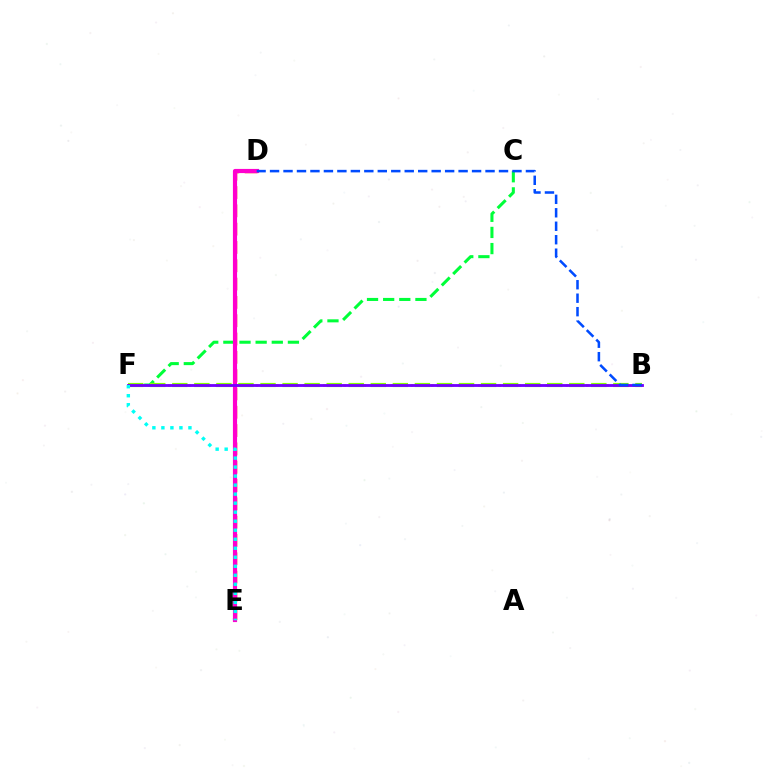{('D', 'E'): [{'color': '#ff0000', 'line_style': 'dashed', 'thickness': 2.49}, {'color': '#ff00cf', 'line_style': 'solid', 'thickness': 2.99}], ('B', 'F'): [{'color': '#ffbd00', 'line_style': 'dotted', 'thickness': 1.83}, {'color': '#84ff00', 'line_style': 'dashed', 'thickness': 3.0}, {'color': '#7200ff', 'line_style': 'solid', 'thickness': 2.03}], ('C', 'F'): [{'color': '#00ff39', 'line_style': 'dashed', 'thickness': 2.19}], ('B', 'D'): [{'color': '#004bff', 'line_style': 'dashed', 'thickness': 1.83}], ('E', 'F'): [{'color': '#00fff6', 'line_style': 'dotted', 'thickness': 2.45}]}